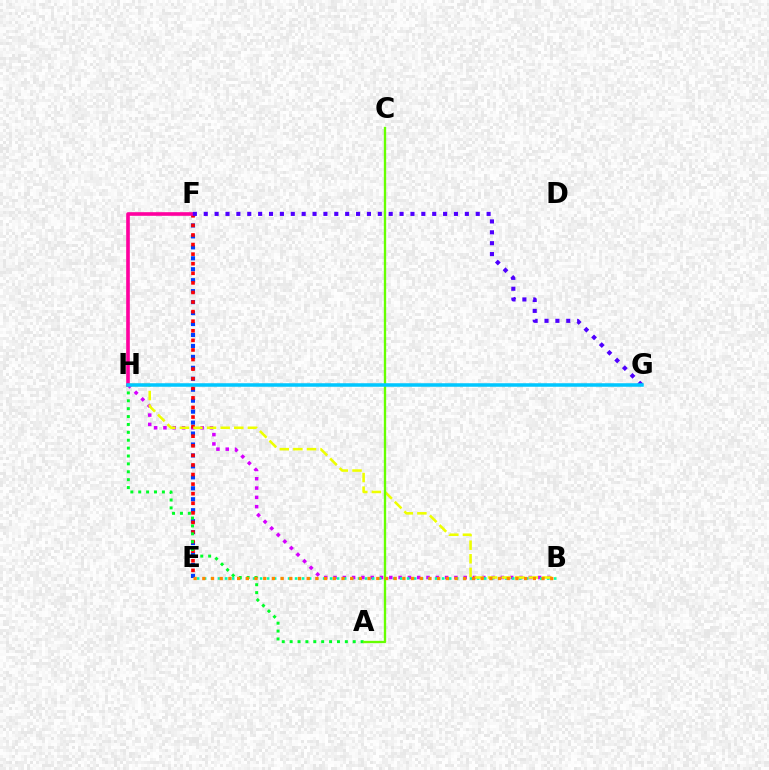{('E', 'F'): [{'color': '#003fff', 'line_style': 'dotted', 'thickness': 2.98}, {'color': '#ff0000', 'line_style': 'dotted', 'thickness': 2.6}], ('B', 'H'): [{'color': '#d600ff', 'line_style': 'dotted', 'thickness': 2.53}, {'color': '#eeff00', 'line_style': 'dashed', 'thickness': 1.85}], ('B', 'E'): [{'color': '#00ffaf', 'line_style': 'dotted', 'thickness': 1.9}, {'color': '#ff8800', 'line_style': 'dotted', 'thickness': 2.36}], ('A', 'H'): [{'color': '#00ff27', 'line_style': 'dotted', 'thickness': 2.14}], ('F', 'H'): [{'color': '#ff00a0', 'line_style': 'solid', 'thickness': 2.61}], ('A', 'C'): [{'color': '#66ff00', 'line_style': 'solid', 'thickness': 1.68}], ('F', 'G'): [{'color': '#4f00ff', 'line_style': 'dotted', 'thickness': 2.96}], ('G', 'H'): [{'color': '#00c7ff', 'line_style': 'solid', 'thickness': 2.54}]}